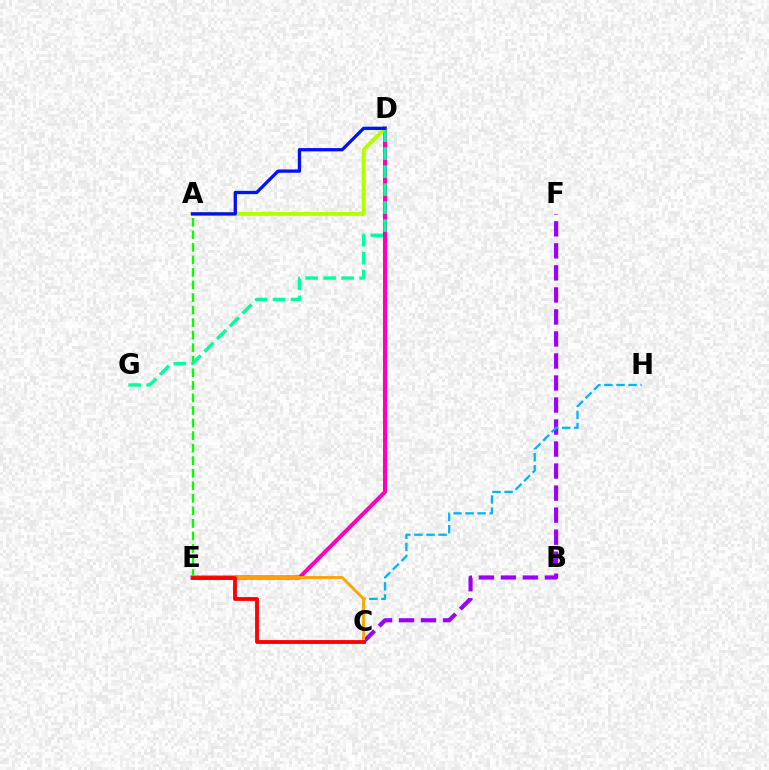{('D', 'E'): [{'color': '#ff00bd', 'line_style': 'solid', 'thickness': 2.88}], ('C', 'F'): [{'color': '#9b00ff', 'line_style': 'dashed', 'thickness': 2.99}], ('C', 'H'): [{'color': '#00b5ff', 'line_style': 'dashed', 'thickness': 1.64}], ('C', 'E'): [{'color': '#ffa500', 'line_style': 'solid', 'thickness': 2.08}, {'color': '#ff0000', 'line_style': 'solid', 'thickness': 2.75}], ('A', 'D'): [{'color': '#b3ff00', 'line_style': 'solid', 'thickness': 2.84}, {'color': '#0010ff', 'line_style': 'solid', 'thickness': 2.36}], ('A', 'E'): [{'color': '#08ff00', 'line_style': 'dashed', 'thickness': 1.7}], ('D', 'G'): [{'color': '#00ff9d', 'line_style': 'dashed', 'thickness': 2.44}]}